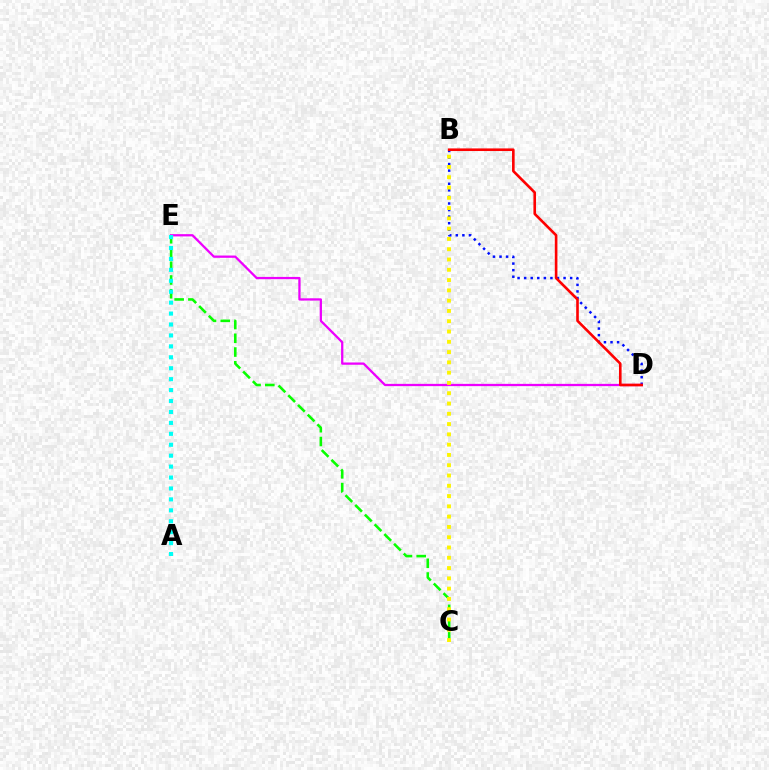{('B', 'D'): [{'color': '#0010ff', 'line_style': 'dotted', 'thickness': 1.79}, {'color': '#ff0000', 'line_style': 'solid', 'thickness': 1.88}], ('D', 'E'): [{'color': '#ee00ff', 'line_style': 'solid', 'thickness': 1.64}], ('C', 'E'): [{'color': '#08ff00', 'line_style': 'dashed', 'thickness': 1.87}], ('B', 'C'): [{'color': '#fcf500', 'line_style': 'dotted', 'thickness': 2.79}], ('A', 'E'): [{'color': '#00fff6', 'line_style': 'dotted', 'thickness': 2.97}]}